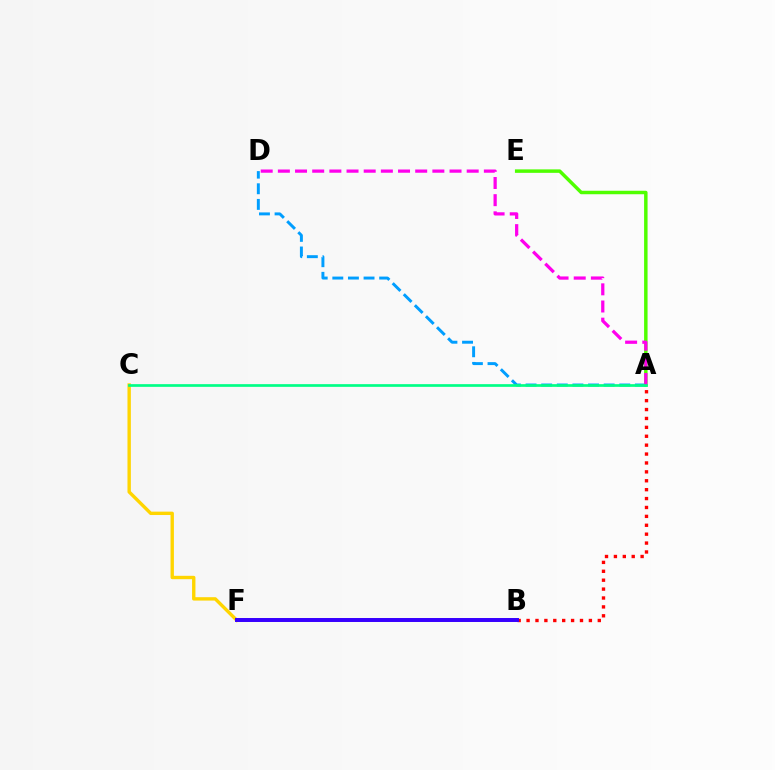{('A', 'D'): [{'color': '#009eff', 'line_style': 'dashed', 'thickness': 2.12}, {'color': '#ff00ed', 'line_style': 'dashed', 'thickness': 2.33}], ('C', 'F'): [{'color': '#ffd500', 'line_style': 'solid', 'thickness': 2.43}], ('A', 'B'): [{'color': '#ff0000', 'line_style': 'dotted', 'thickness': 2.42}], ('A', 'E'): [{'color': '#4fff00', 'line_style': 'solid', 'thickness': 2.5}], ('B', 'F'): [{'color': '#3700ff', 'line_style': 'solid', 'thickness': 2.86}], ('A', 'C'): [{'color': '#00ff86', 'line_style': 'solid', 'thickness': 1.94}]}